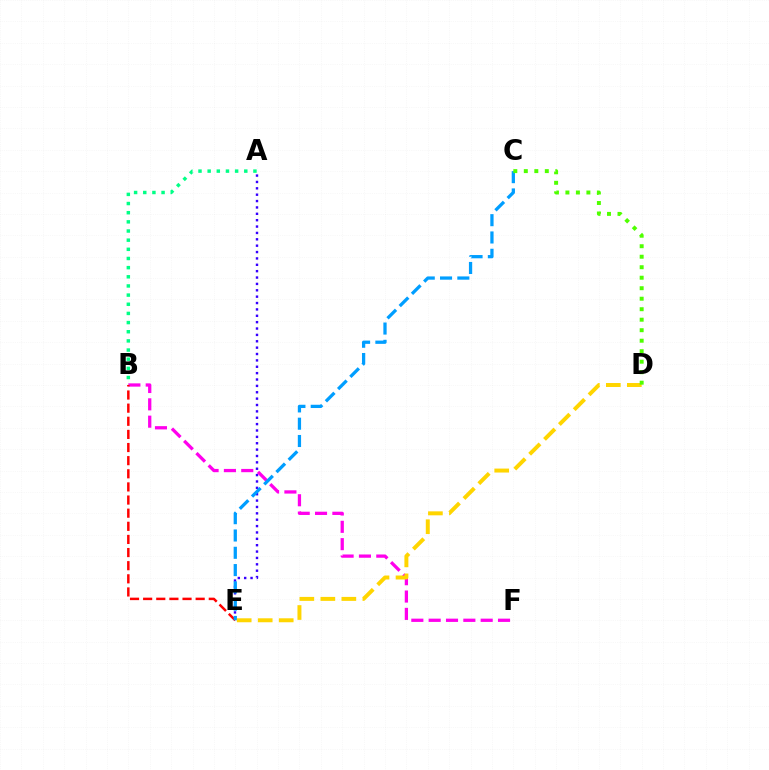{('A', 'E'): [{'color': '#3700ff', 'line_style': 'dotted', 'thickness': 1.73}], ('B', 'F'): [{'color': '#ff00ed', 'line_style': 'dashed', 'thickness': 2.36}], ('B', 'E'): [{'color': '#ff0000', 'line_style': 'dashed', 'thickness': 1.78}], ('C', 'E'): [{'color': '#009eff', 'line_style': 'dashed', 'thickness': 2.35}], ('D', 'E'): [{'color': '#ffd500', 'line_style': 'dashed', 'thickness': 2.85}], ('C', 'D'): [{'color': '#4fff00', 'line_style': 'dotted', 'thickness': 2.85}], ('A', 'B'): [{'color': '#00ff86', 'line_style': 'dotted', 'thickness': 2.49}]}